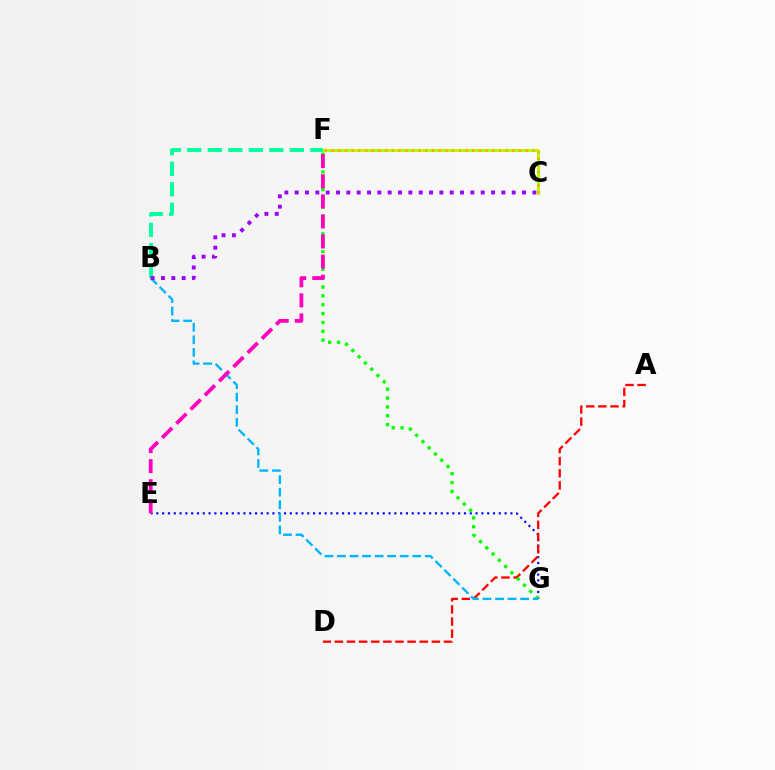{('E', 'G'): [{'color': '#0010ff', 'line_style': 'dotted', 'thickness': 1.58}], ('C', 'F'): [{'color': '#b3ff00', 'line_style': 'solid', 'thickness': 2.2}, {'color': '#ffa500', 'line_style': 'dotted', 'thickness': 1.82}], ('A', 'D'): [{'color': '#ff0000', 'line_style': 'dashed', 'thickness': 1.65}], ('F', 'G'): [{'color': '#08ff00', 'line_style': 'dotted', 'thickness': 2.41}], ('B', 'G'): [{'color': '#00b5ff', 'line_style': 'dashed', 'thickness': 1.7}], ('B', 'F'): [{'color': '#00ff9d', 'line_style': 'dashed', 'thickness': 2.79}], ('B', 'C'): [{'color': '#9b00ff', 'line_style': 'dotted', 'thickness': 2.81}], ('E', 'F'): [{'color': '#ff00bd', 'line_style': 'dashed', 'thickness': 2.73}]}